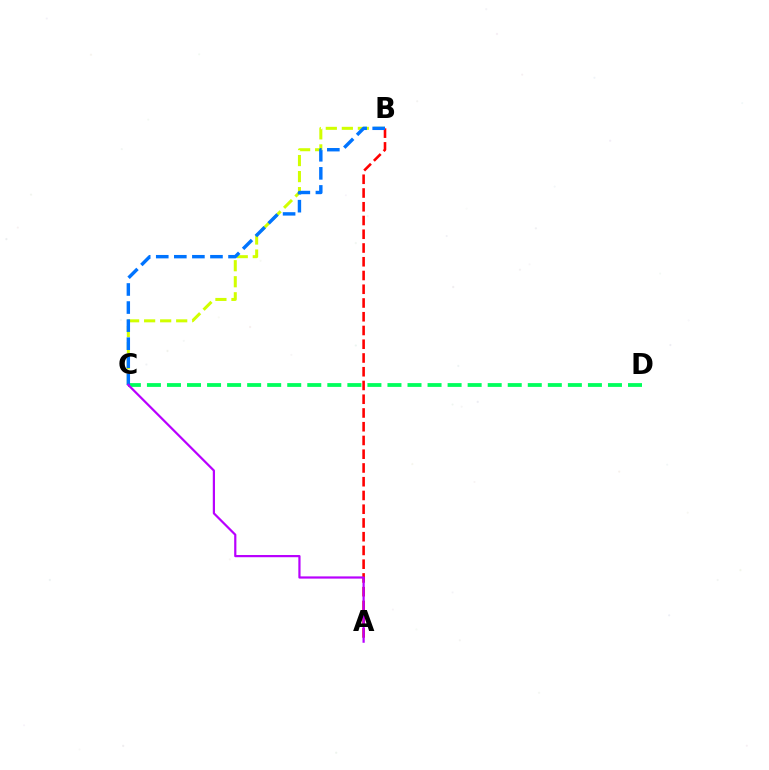{('A', 'B'): [{'color': '#ff0000', 'line_style': 'dashed', 'thickness': 1.87}], ('B', 'C'): [{'color': '#d1ff00', 'line_style': 'dashed', 'thickness': 2.18}, {'color': '#0074ff', 'line_style': 'dashed', 'thickness': 2.45}], ('C', 'D'): [{'color': '#00ff5c', 'line_style': 'dashed', 'thickness': 2.72}], ('A', 'C'): [{'color': '#b900ff', 'line_style': 'solid', 'thickness': 1.59}]}